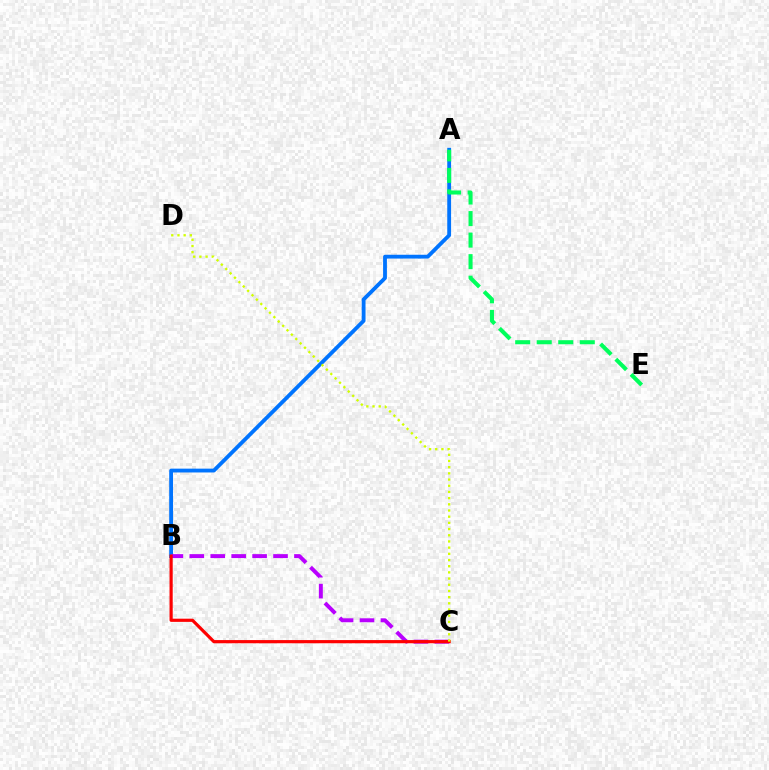{('A', 'B'): [{'color': '#0074ff', 'line_style': 'solid', 'thickness': 2.75}], ('A', 'E'): [{'color': '#00ff5c', 'line_style': 'dashed', 'thickness': 2.92}], ('B', 'C'): [{'color': '#b900ff', 'line_style': 'dashed', 'thickness': 2.84}, {'color': '#ff0000', 'line_style': 'solid', 'thickness': 2.29}], ('C', 'D'): [{'color': '#d1ff00', 'line_style': 'dotted', 'thickness': 1.68}]}